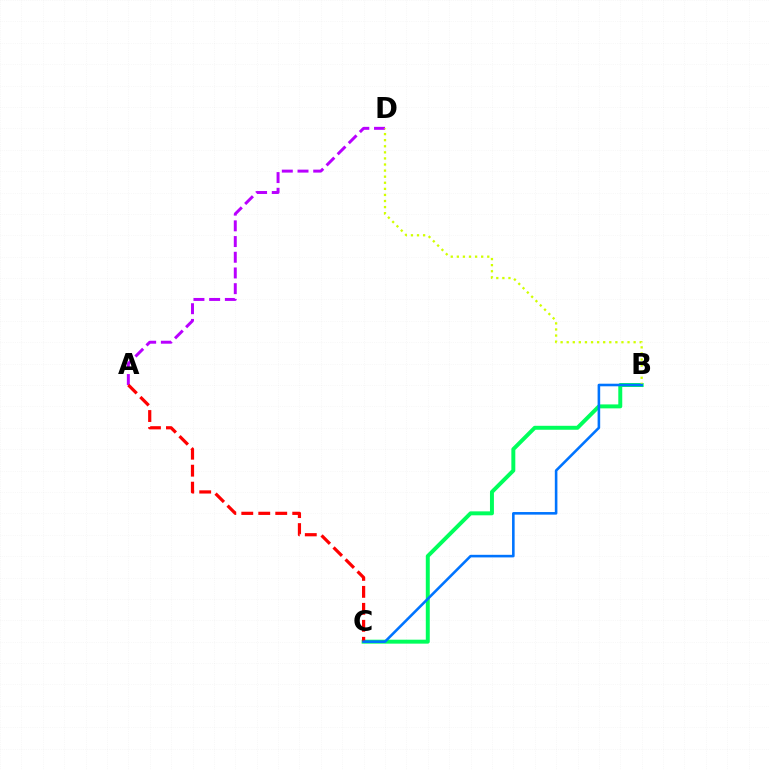{('B', 'C'): [{'color': '#00ff5c', 'line_style': 'solid', 'thickness': 2.85}, {'color': '#0074ff', 'line_style': 'solid', 'thickness': 1.86}], ('A', 'D'): [{'color': '#b900ff', 'line_style': 'dashed', 'thickness': 2.13}], ('A', 'C'): [{'color': '#ff0000', 'line_style': 'dashed', 'thickness': 2.31}], ('B', 'D'): [{'color': '#d1ff00', 'line_style': 'dotted', 'thickness': 1.65}]}